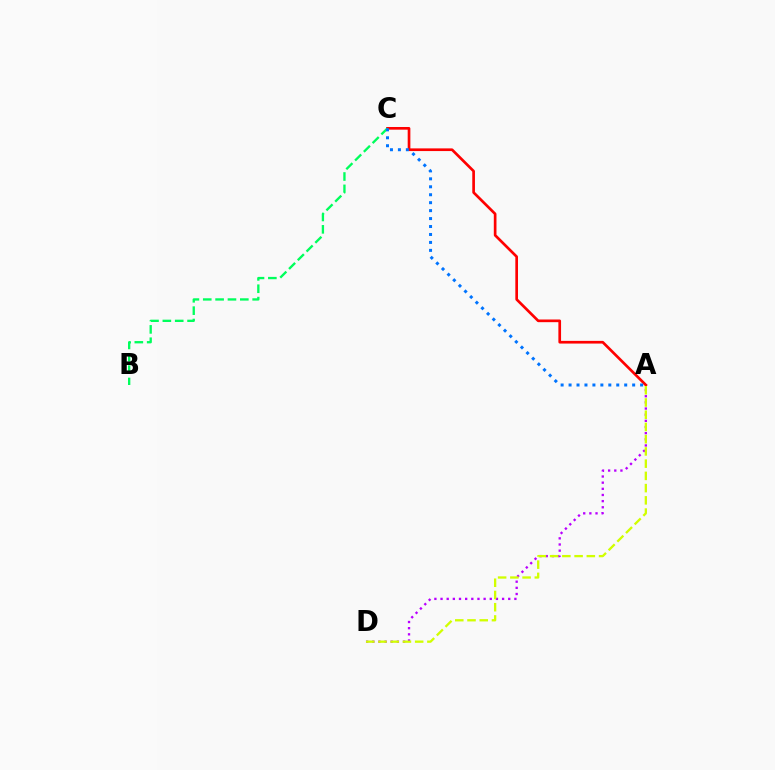{('A', 'D'): [{'color': '#b900ff', 'line_style': 'dotted', 'thickness': 1.67}, {'color': '#d1ff00', 'line_style': 'dashed', 'thickness': 1.66}], ('A', 'C'): [{'color': '#ff0000', 'line_style': 'solid', 'thickness': 1.93}, {'color': '#0074ff', 'line_style': 'dotted', 'thickness': 2.16}], ('B', 'C'): [{'color': '#00ff5c', 'line_style': 'dashed', 'thickness': 1.68}]}